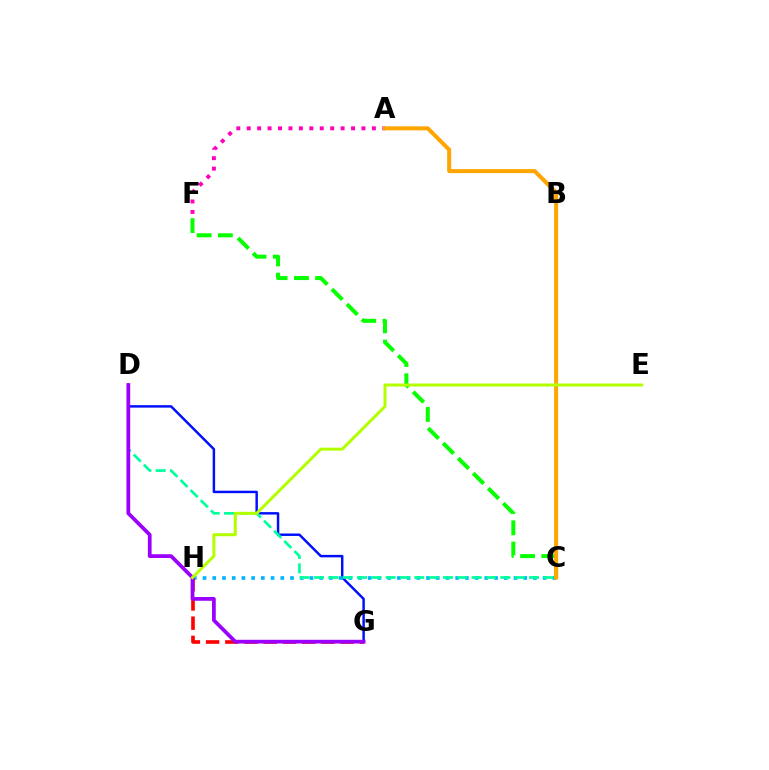{('D', 'G'): [{'color': '#0010ff', 'line_style': 'solid', 'thickness': 1.77}, {'color': '#9b00ff', 'line_style': 'solid', 'thickness': 2.69}], ('C', 'H'): [{'color': '#00b5ff', 'line_style': 'dotted', 'thickness': 2.64}], ('C', 'D'): [{'color': '#00ff9d', 'line_style': 'dashed', 'thickness': 1.95}], ('G', 'H'): [{'color': '#ff0000', 'line_style': 'dashed', 'thickness': 2.61}], ('C', 'F'): [{'color': '#08ff00', 'line_style': 'dashed', 'thickness': 2.89}], ('A', 'F'): [{'color': '#ff00bd', 'line_style': 'dotted', 'thickness': 2.83}], ('A', 'C'): [{'color': '#ffa500', 'line_style': 'solid', 'thickness': 2.91}], ('E', 'H'): [{'color': '#b3ff00', 'line_style': 'solid', 'thickness': 2.16}]}